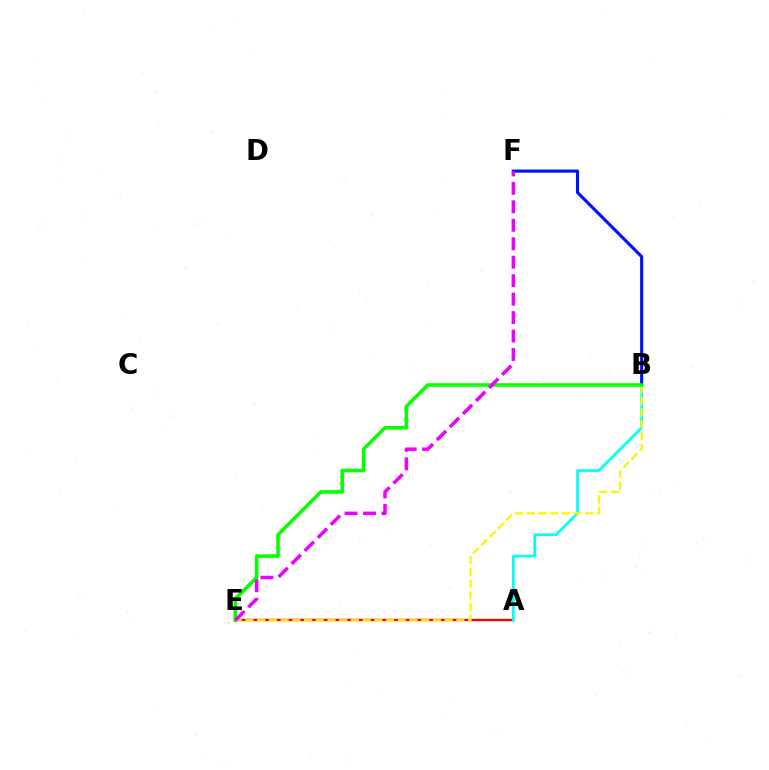{('A', 'E'): [{'color': '#ff0000', 'line_style': 'solid', 'thickness': 1.71}], ('A', 'B'): [{'color': '#00fff6', 'line_style': 'solid', 'thickness': 1.94}], ('B', 'F'): [{'color': '#0010ff', 'line_style': 'solid', 'thickness': 2.24}], ('B', 'E'): [{'color': '#fcf500', 'line_style': 'dashed', 'thickness': 1.59}, {'color': '#08ff00', 'line_style': 'solid', 'thickness': 2.58}], ('E', 'F'): [{'color': '#ee00ff', 'line_style': 'dashed', 'thickness': 2.51}]}